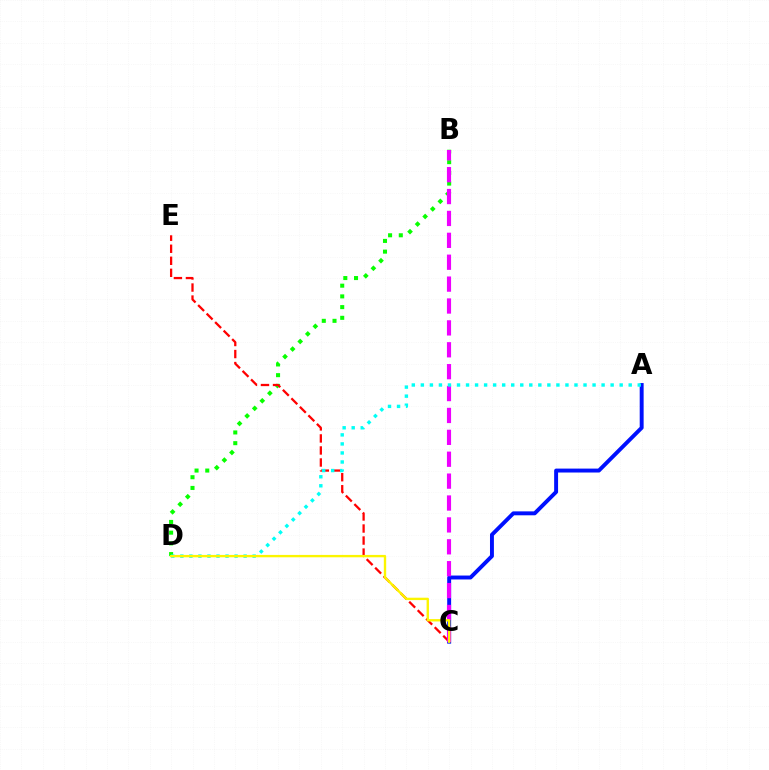{('B', 'D'): [{'color': '#08ff00', 'line_style': 'dotted', 'thickness': 2.91}], ('A', 'C'): [{'color': '#0010ff', 'line_style': 'solid', 'thickness': 2.83}], ('C', 'E'): [{'color': '#ff0000', 'line_style': 'dashed', 'thickness': 1.63}], ('B', 'C'): [{'color': '#ee00ff', 'line_style': 'dashed', 'thickness': 2.97}], ('A', 'D'): [{'color': '#00fff6', 'line_style': 'dotted', 'thickness': 2.46}], ('C', 'D'): [{'color': '#fcf500', 'line_style': 'solid', 'thickness': 1.71}]}